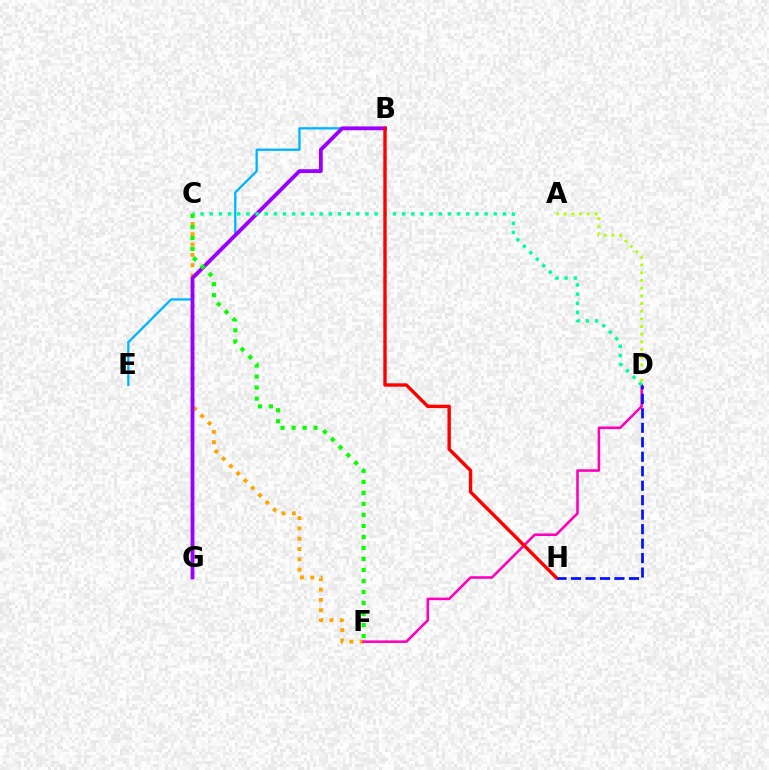{('C', 'F'): [{'color': '#ffa500', 'line_style': 'dotted', 'thickness': 2.8}, {'color': '#08ff00', 'line_style': 'dotted', 'thickness': 2.99}], ('D', 'F'): [{'color': '#ff00bd', 'line_style': 'solid', 'thickness': 1.86}], ('B', 'E'): [{'color': '#00b5ff', 'line_style': 'solid', 'thickness': 1.65}], ('D', 'H'): [{'color': '#0010ff', 'line_style': 'dashed', 'thickness': 1.97}], ('B', 'G'): [{'color': '#9b00ff', 'line_style': 'solid', 'thickness': 2.76}], ('A', 'D'): [{'color': '#b3ff00', 'line_style': 'dotted', 'thickness': 2.09}], ('C', 'D'): [{'color': '#00ff9d', 'line_style': 'dotted', 'thickness': 2.49}], ('B', 'H'): [{'color': '#ff0000', 'line_style': 'solid', 'thickness': 2.45}]}